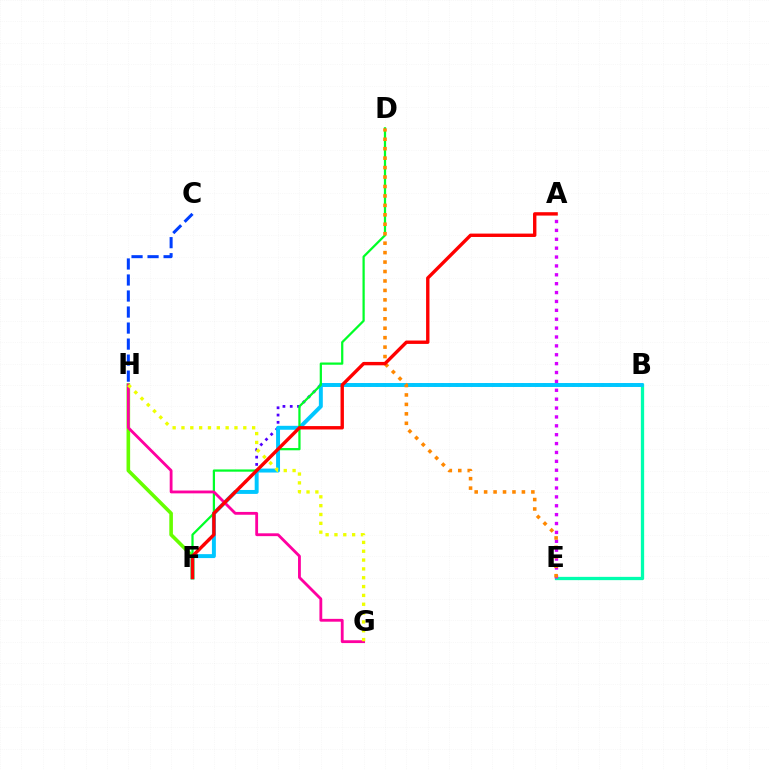{('B', 'F'): [{'color': '#4f00ff', 'line_style': 'dotted', 'thickness': 1.98}, {'color': '#00c7ff', 'line_style': 'solid', 'thickness': 2.84}], ('B', 'E'): [{'color': '#00ffaf', 'line_style': 'solid', 'thickness': 2.36}], ('A', 'E'): [{'color': '#d600ff', 'line_style': 'dotted', 'thickness': 2.41}], ('F', 'H'): [{'color': '#66ff00', 'line_style': 'solid', 'thickness': 2.6}], ('D', 'F'): [{'color': '#00ff27', 'line_style': 'solid', 'thickness': 1.61}], ('G', 'H'): [{'color': '#ff00a0', 'line_style': 'solid', 'thickness': 2.04}, {'color': '#eeff00', 'line_style': 'dotted', 'thickness': 2.4}], ('D', 'E'): [{'color': '#ff8800', 'line_style': 'dotted', 'thickness': 2.57}], ('A', 'F'): [{'color': '#ff0000', 'line_style': 'solid', 'thickness': 2.44}], ('C', 'H'): [{'color': '#003fff', 'line_style': 'dashed', 'thickness': 2.18}]}